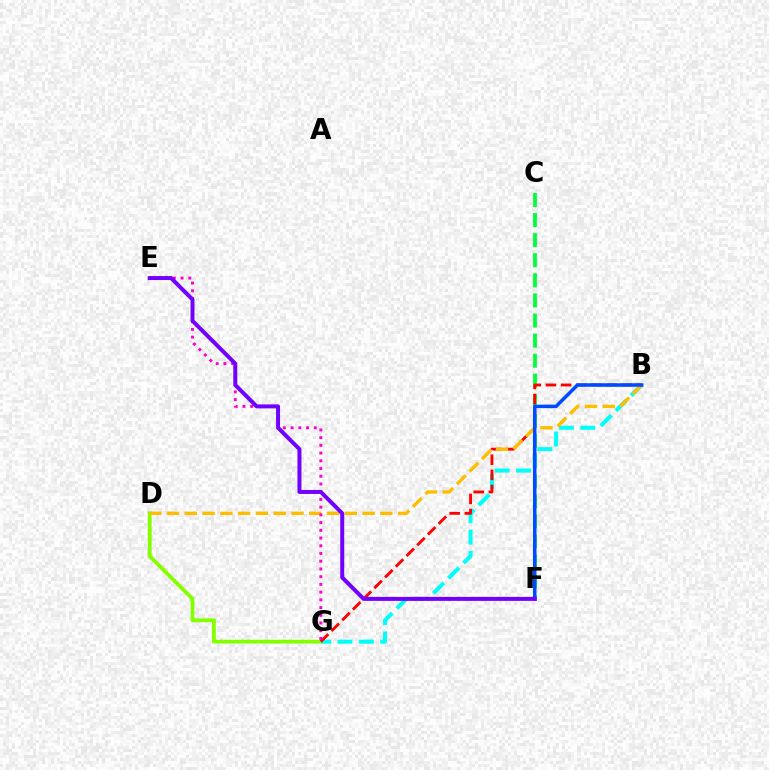{('D', 'G'): [{'color': '#84ff00', 'line_style': 'solid', 'thickness': 2.73}], ('C', 'F'): [{'color': '#00ff39', 'line_style': 'dashed', 'thickness': 2.73}], ('B', 'G'): [{'color': '#00fff6', 'line_style': 'dashed', 'thickness': 2.91}, {'color': '#ff0000', 'line_style': 'dashed', 'thickness': 2.06}], ('B', 'D'): [{'color': '#ffbd00', 'line_style': 'dashed', 'thickness': 2.42}], ('E', 'G'): [{'color': '#ff00cf', 'line_style': 'dotted', 'thickness': 2.1}], ('B', 'F'): [{'color': '#004bff', 'line_style': 'solid', 'thickness': 2.53}], ('E', 'F'): [{'color': '#7200ff', 'line_style': 'solid', 'thickness': 2.87}]}